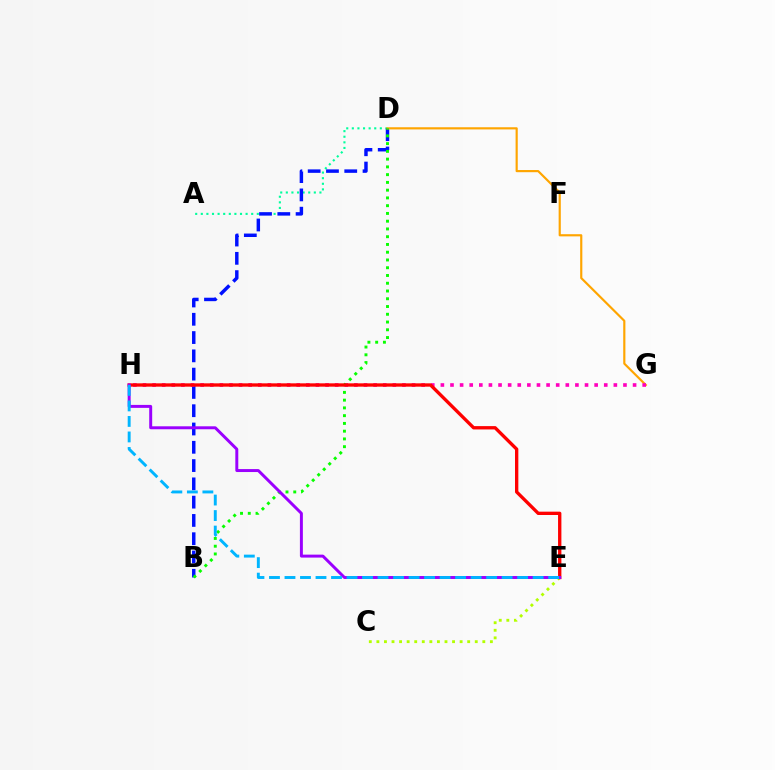{('A', 'D'): [{'color': '#00ff9d', 'line_style': 'dotted', 'thickness': 1.52}], ('B', 'D'): [{'color': '#0010ff', 'line_style': 'dashed', 'thickness': 2.48}, {'color': '#08ff00', 'line_style': 'dotted', 'thickness': 2.11}], ('D', 'G'): [{'color': '#ffa500', 'line_style': 'solid', 'thickness': 1.56}], ('G', 'H'): [{'color': '#ff00bd', 'line_style': 'dotted', 'thickness': 2.61}], ('C', 'E'): [{'color': '#b3ff00', 'line_style': 'dotted', 'thickness': 2.06}], ('E', 'H'): [{'color': '#ff0000', 'line_style': 'solid', 'thickness': 2.4}, {'color': '#9b00ff', 'line_style': 'solid', 'thickness': 2.13}, {'color': '#00b5ff', 'line_style': 'dashed', 'thickness': 2.11}]}